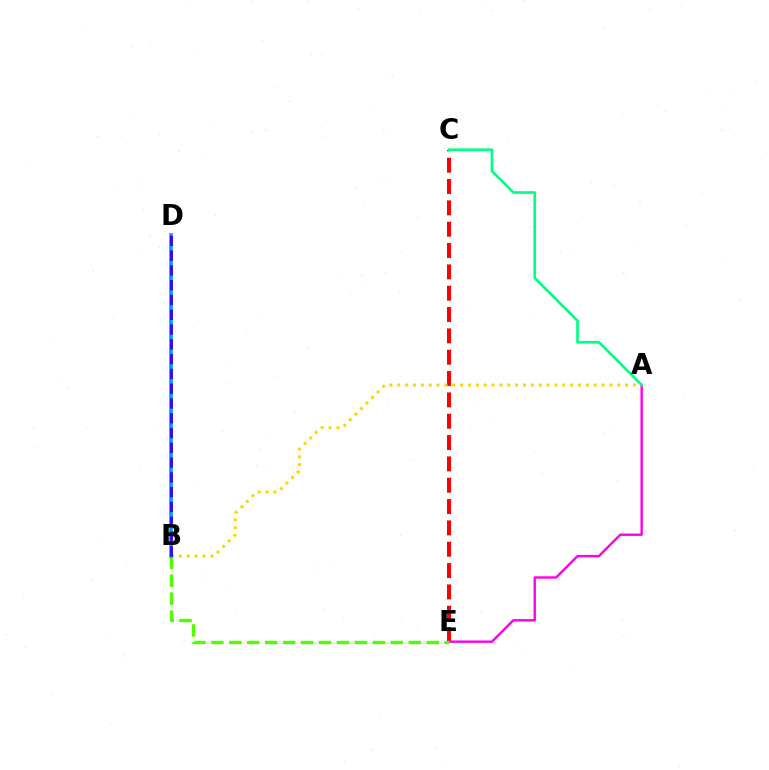{('C', 'E'): [{'color': '#ff0000', 'line_style': 'dashed', 'thickness': 2.9}], ('A', 'B'): [{'color': '#ffd500', 'line_style': 'dotted', 'thickness': 2.13}], ('A', 'E'): [{'color': '#ff00ed', 'line_style': 'solid', 'thickness': 1.74}], ('B', 'E'): [{'color': '#4fff00', 'line_style': 'dashed', 'thickness': 2.44}], ('B', 'D'): [{'color': '#009eff', 'line_style': 'solid', 'thickness': 2.63}, {'color': '#3700ff', 'line_style': 'dashed', 'thickness': 2.01}], ('A', 'C'): [{'color': '#00ff86', 'line_style': 'solid', 'thickness': 1.91}]}